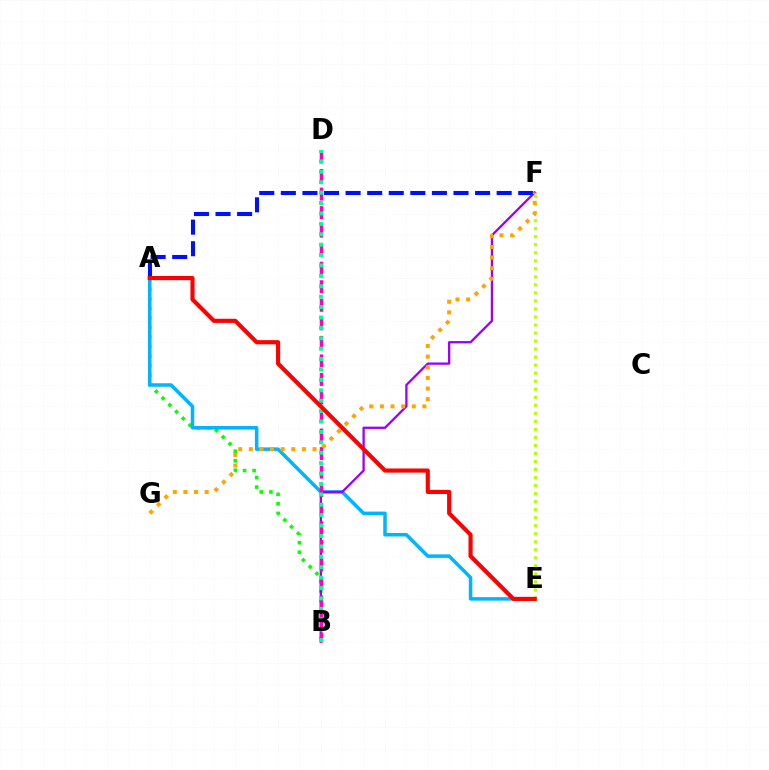{('A', 'B'): [{'color': '#08ff00', 'line_style': 'dotted', 'thickness': 2.59}], ('A', 'E'): [{'color': '#00b5ff', 'line_style': 'solid', 'thickness': 2.53}, {'color': '#ff0000', 'line_style': 'solid', 'thickness': 2.98}], ('B', 'F'): [{'color': '#9b00ff', 'line_style': 'solid', 'thickness': 1.66}], ('E', 'F'): [{'color': '#b3ff00', 'line_style': 'dotted', 'thickness': 2.18}], ('A', 'F'): [{'color': '#0010ff', 'line_style': 'dashed', 'thickness': 2.93}], ('B', 'D'): [{'color': '#ff00bd', 'line_style': 'dashed', 'thickness': 2.52}, {'color': '#00ff9d', 'line_style': 'dotted', 'thickness': 2.83}], ('F', 'G'): [{'color': '#ffa500', 'line_style': 'dotted', 'thickness': 2.89}]}